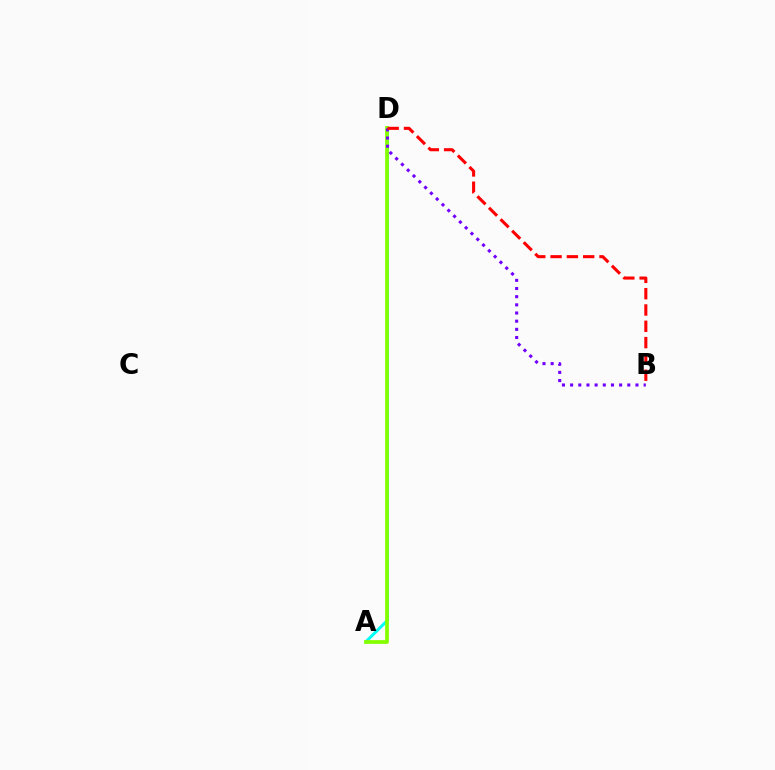{('A', 'D'): [{'color': '#00fff6', 'line_style': 'solid', 'thickness': 2.15}, {'color': '#84ff00', 'line_style': 'solid', 'thickness': 2.7}], ('B', 'D'): [{'color': '#7200ff', 'line_style': 'dotted', 'thickness': 2.22}, {'color': '#ff0000', 'line_style': 'dashed', 'thickness': 2.22}]}